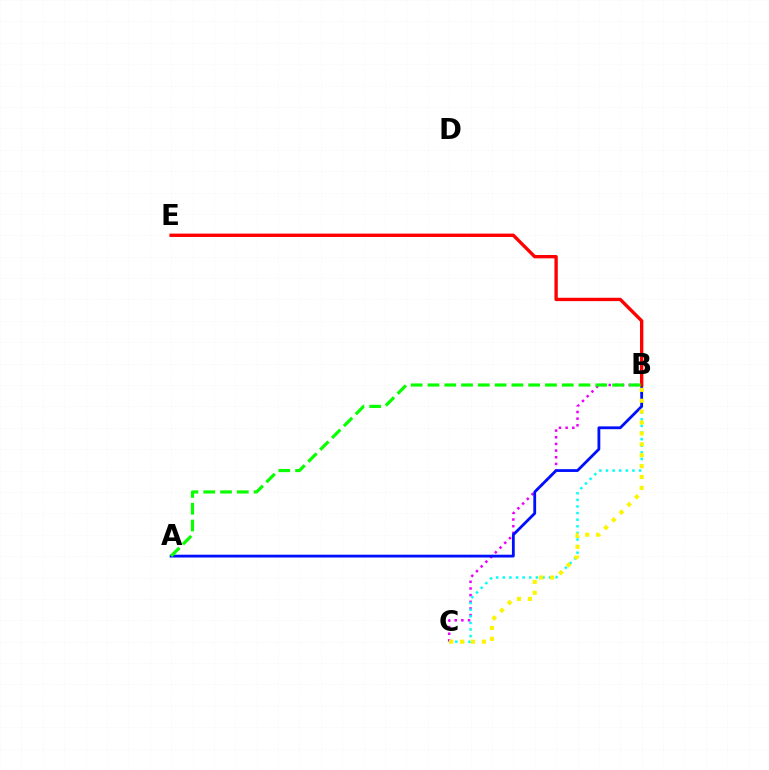{('B', 'C'): [{'color': '#ee00ff', 'line_style': 'dotted', 'thickness': 1.81}, {'color': '#00fff6', 'line_style': 'dotted', 'thickness': 1.8}, {'color': '#fcf500', 'line_style': 'dotted', 'thickness': 2.96}], ('A', 'B'): [{'color': '#0010ff', 'line_style': 'solid', 'thickness': 2.02}, {'color': '#08ff00', 'line_style': 'dashed', 'thickness': 2.28}], ('B', 'E'): [{'color': '#ff0000', 'line_style': 'solid', 'thickness': 2.41}]}